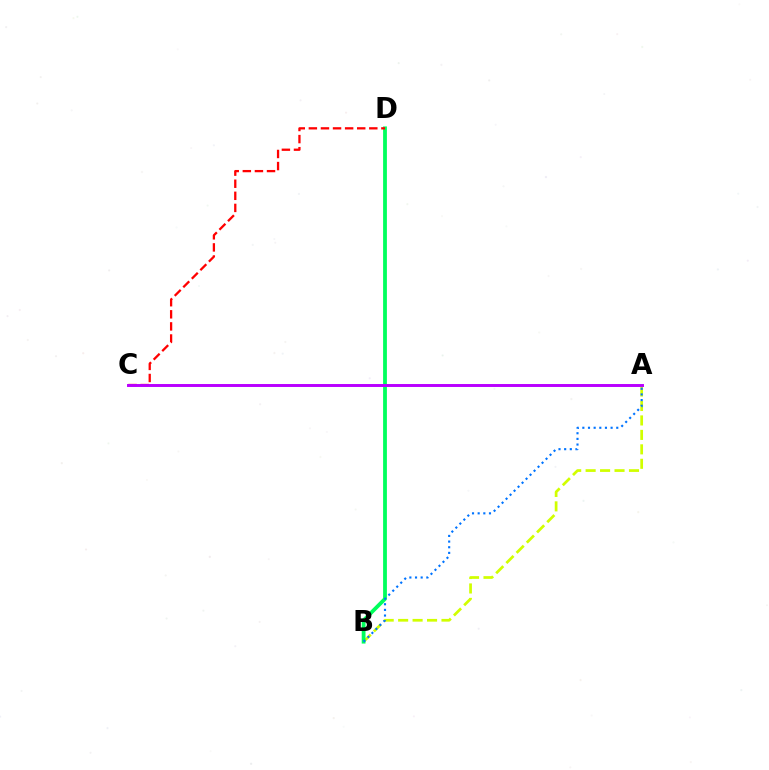{('A', 'B'): [{'color': '#d1ff00', 'line_style': 'dashed', 'thickness': 1.96}, {'color': '#0074ff', 'line_style': 'dotted', 'thickness': 1.54}], ('B', 'D'): [{'color': '#00ff5c', 'line_style': 'solid', 'thickness': 2.73}], ('C', 'D'): [{'color': '#ff0000', 'line_style': 'dashed', 'thickness': 1.64}], ('A', 'C'): [{'color': '#b900ff', 'line_style': 'solid', 'thickness': 2.12}]}